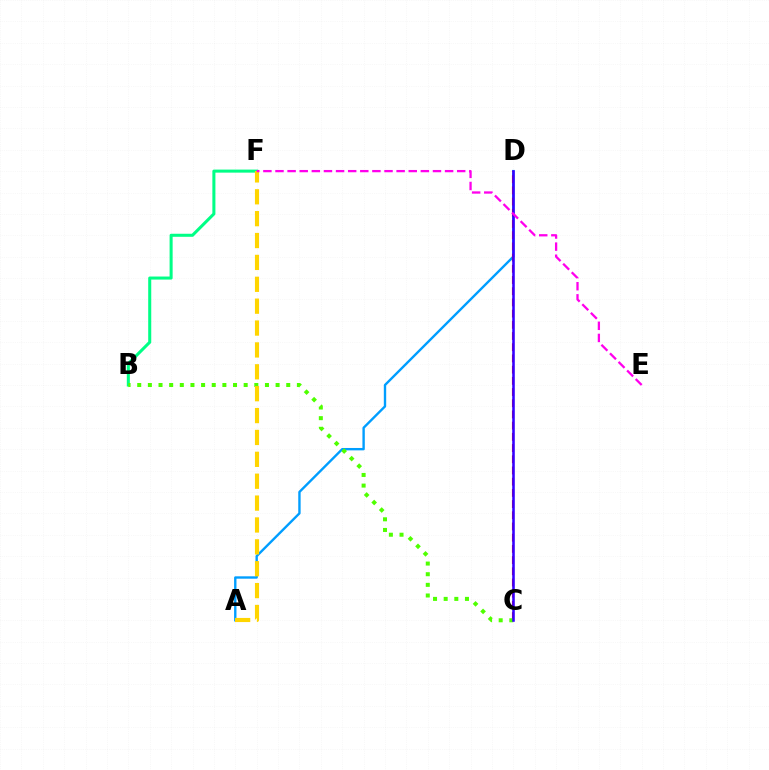{('A', 'D'): [{'color': '#009eff', 'line_style': 'solid', 'thickness': 1.71}], ('B', 'F'): [{'color': '#00ff86', 'line_style': 'solid', 'thickness': 2.19}], ('C', 'D'): [{'color': '#ff0000', 'line_style': 'dashed', 'thickness': 1.52}, {'color': '#3700ff', 'line_style': 'solid', 'thickness': 1.85}], ('B', 'C'): [{'color': '#4fff00', 'line_style': 'dotted', 'thickness': 2.89}], ('A', 'F'): [{'color': '#ffd500', 'line_style': 'dashed', 'thickness': 2.97}], ('E', 'F'): [{'color': '#ff00ed', 'line_style': 'dashed', 'thickness': 1.65}]}